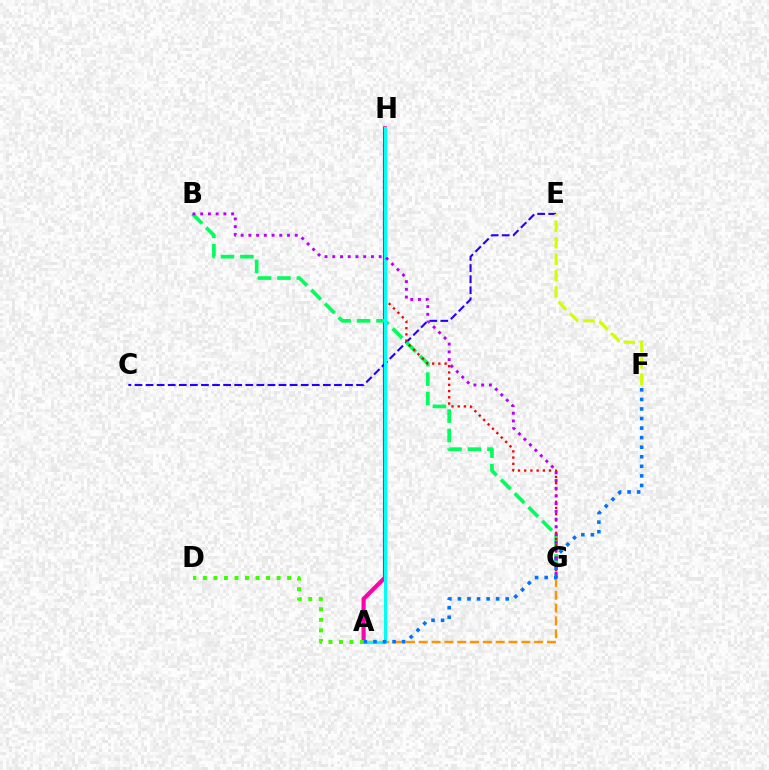{('A', 'H'): [{'color': '#ff00ac', 'line_style': 'solid', 'thickness': 2.99}, {'color': '#00fff6', 'line_style': 'solid', 'thickness': 2.21}], ('C', 'E'): [{'color': '#2500ff', 'line_style': 'dashed', 'thickness': 1.51}], ('A', 'D'): [{'color': '#3dff00', 'line_style': 'dotted', 'thickness': 2.86}], ('B', 'G'): [{'color': '#00ff5c', 'line_style': 'dashed', 'thickness': 2.65}, {'color': '#b900ff', 'line_style': 'dotted', 'thickness': 2.1}], ('G', 'H'): [{'color': '#ff0000', 'line_style': 'dotted', 'thickness': 1.69}], ('E', 'F'): [{'color': '#d1ff00', 'line_style': 'dashed', 'thickness': 2.23}], ('A', 'G'): [{'color': '#ff9400', 'line_style': 'dashed', 'thickness': 1.74}], ('A', 'F'): [{'color': '#0074ff', 'line_style': 'dotted', 'thickness': 2.6}]}